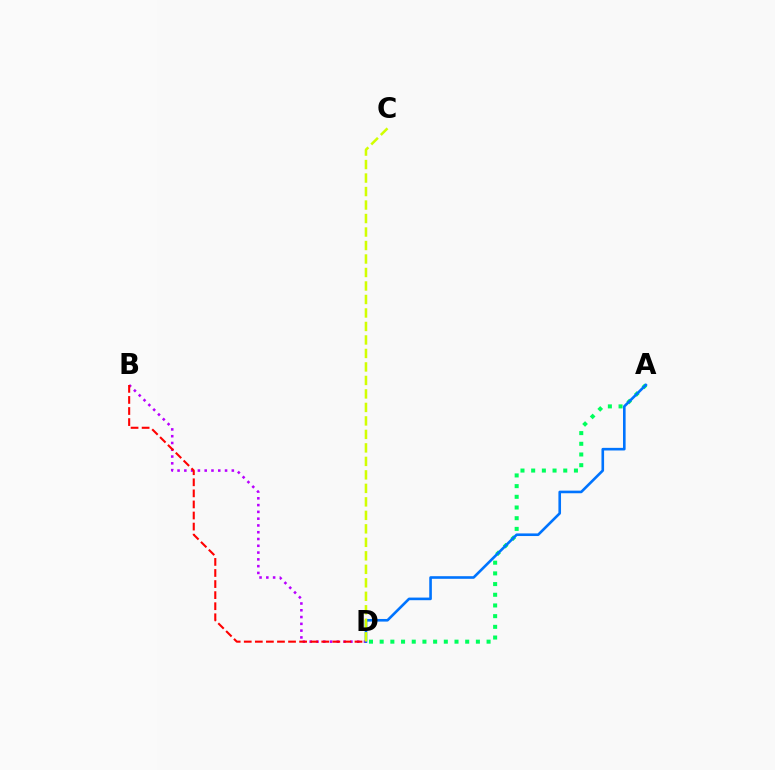{('B', 'D'): [{'color': '#b900ff', 'line_style': 'dotted', 'thickness': 1.84}, {'color': '#ff0000', 'line_style': 'dashed', 'thickness': 1.5}], ('A', 'D'): [{'color': '#00ff5c', 'line_style': 'dotted', 'thickness': 2.9}, {'color': '#0074ff', 'line_style': 'solid', 'thickness': 1.88}], ('C', 'D'): [{'color': '#d1ff00', 'line_style': 'dashed', 'thickness': 1.83}]}